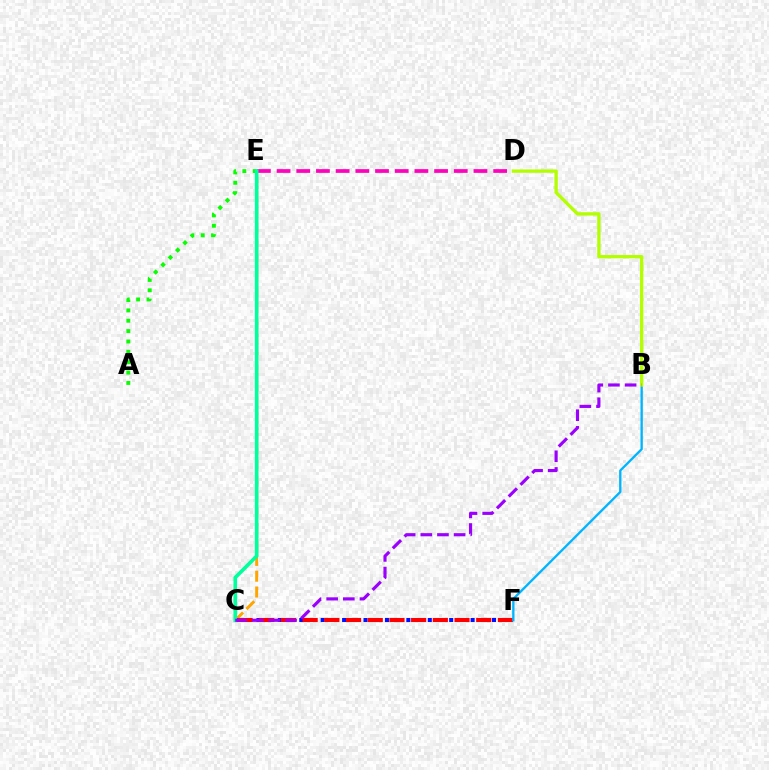{('C', 'E'): [{'color': '#ffa500', 'line_style': 'dashed', 'thickness': 2.15}, {'color': '#00ff9d', 'line_style': 'solid', 'thickness': 2.63}], ('C', 'F'): [{'color': '#0010ff', 'line_style': 'dotted', 'thickness': 2.91}, {'color': '#ff0000', 'line_style': 'dashed', 'thickness': 2.95}], ('A', 'E'): [{'color': '#08ff00', 'line_style': 'dotted', 'thickness': 2.82}], ('D', 'E'): [{'color': '#ff00bd', 'line_style': 'dashed', 'thickness': 2.67}], ('B', 'F'): [{'color': '#00b5ff', 'line_style': 'solid', 'thickness': 1.68}], ('B', 'D'): [{'color': '#b3ff00', 'line_style': 'solid', 'thickness': 2.4}], ('B', 'C'): [{'color': '#9b00ff', 'line_style': 'dashed', 'thickness': 2.26}]}